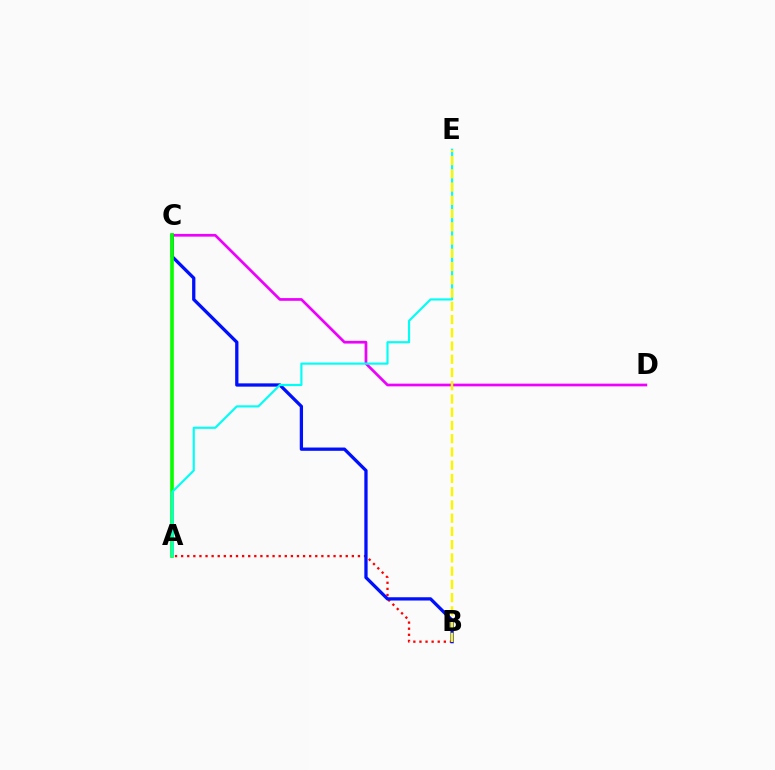{('C', 'D'): [{'color': '#ee00ff', 'line_style': 'solid', 'thickness': 1.96}], ('A', 'B'): [{'color': '#ff0000', 'line_style': 'dotted', 'thickness': 1.66}], ('B', 'C'): [{'color': '#0010ff', 'line_style': 'solid', 'thickness': 2.36}], ('A', 'C'): [{'color': '#08ff00', 'line_style': 'solid', 'thickness': 2.62}], ('A', 'E'): [{'color': '#00fff6', 'line_style': 'solid', 'thickness': 1.54}], ('B', 'E'): [{'color': '#fcf500', 'line_style': 'dashed', 'thickness': 1.8}]}